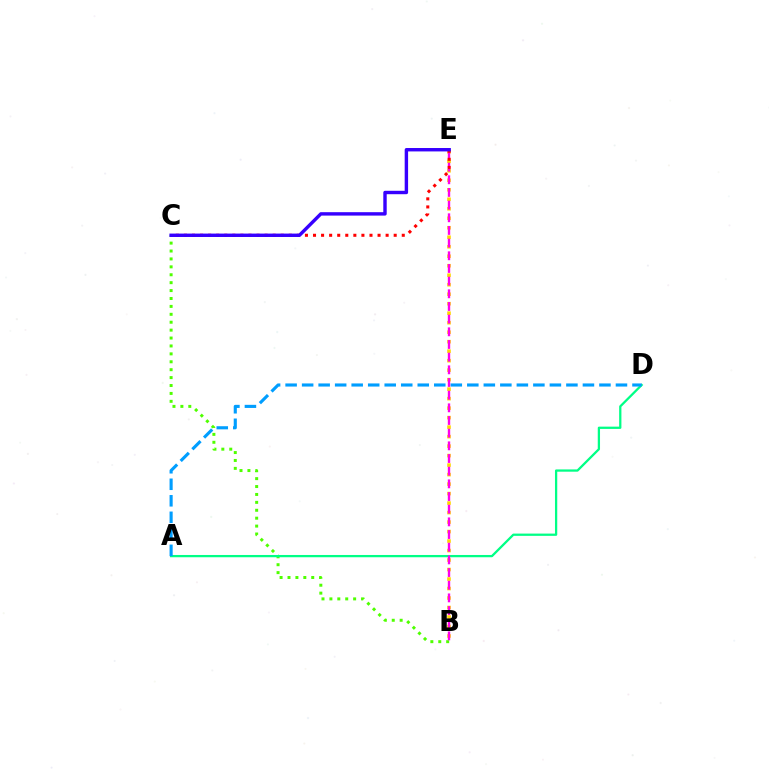{('B', 'C'): [{'color': '#4fff00', 'line_style': 'dotted', 'thickness': 2.15}], ('B', 'E'): [{'color': '#ffd500', 'line_style': 'dotted', 'thickness': 2.58}, {'color': '#ff00ed', 'line_style': 'dashed', 'thickness': 1.72}], ('A', 'D'): [{'color': '#00ff86', 'line_style': 'solid', 'thickness': 1.63}, {'color': '#009eff', 'line_style': 'dashed', 'thickness': 2.24}], ('C', 'E'): [{'color': '#ff0000', 'line_style': 'dotted', 'thickness': 2.19}, {'color': '#3700ff', 'line_style': 'solid', 'thickness': 2.46}]}